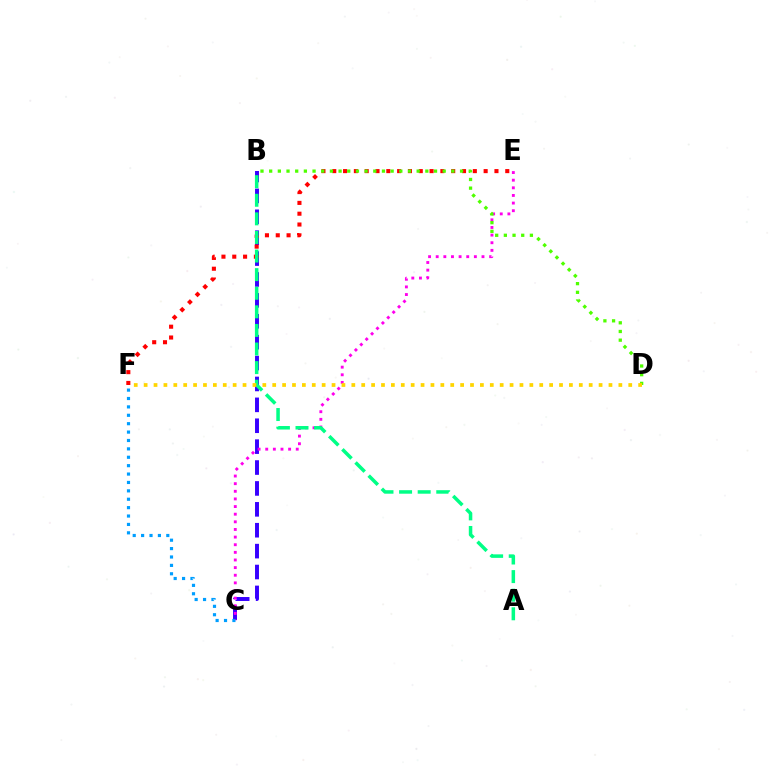{('B', 'C'): [{'color': '#3700ff', 'line_style': 'dashed', 'thickness': 2.84}], ('C', 'E'): [{'color': '#ff00ed', 'line_style': 'dotted', 'thickness': 2.07}], ('E', 'F'): [{'color': '#ff0000', 'line_style': 'dotted', 'thickness': 2.94}], ('A', 'B'): [{'color': '#00ff86', 'line_style': 'dashed', 'thickness': 2.53}], ('C', 'F'): [{'color': '#009eff', 'line_style': 'dotted', 'thickness': 2.28}], ('B', 'D'): [{'color': '#4fff00', 'line_style': 'dotted', 'thickness': 2.36}], ('D', 'F'): [{'color': '#ffd500', 'line_style': 'dotted', 'thickness': 2.69}]}